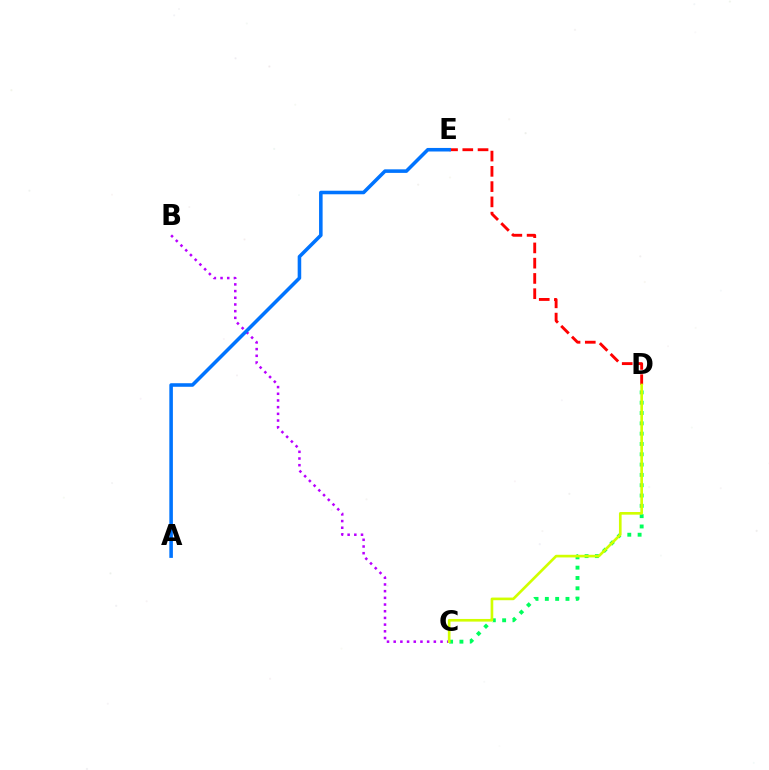{('B', 'C'): [{'color': '#b900ff', 'line_style': 'dotted', 'thickness': 1.82}], ('C', 'D'): [{'color': '#00ff5c', 'line_style': 'dotted', 'thickness': 2.8}, {'color': '#d1ff00', 'line_style': 'solid', 'thickness': 1.91}], ('D', 'E'): [{'color': '#ff0000', 'line_style': 'dashed', 'thickness': 2.07}], ('A', 'E'): [{'color': '#0074ff', 'line_style': 'solid', 'thickness': 2.56}]}